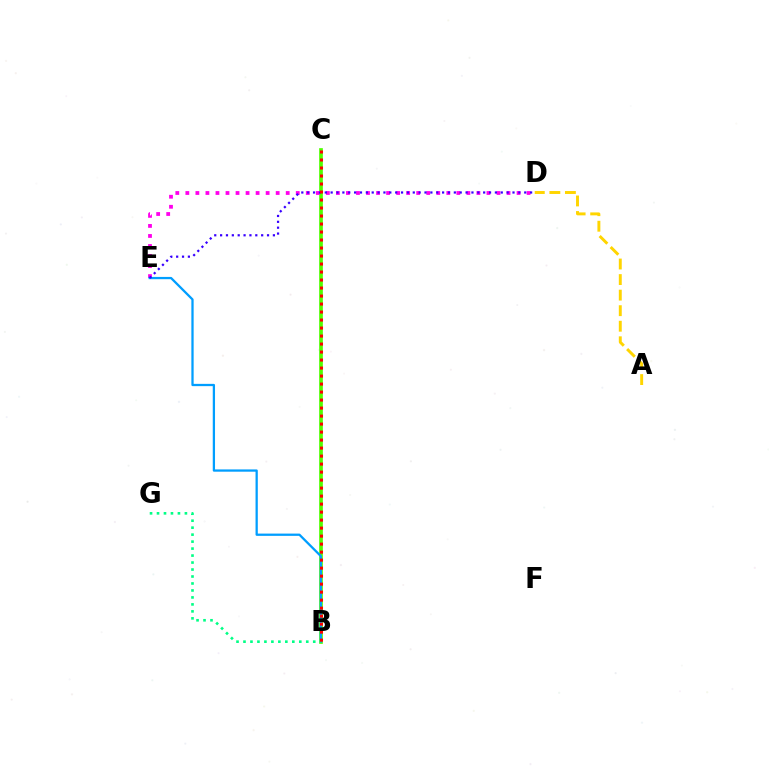{('B', 'C'): [{'color': '#4fff00', 'line_style': 'solid', 'thickness': 2.66}, {'color': '#ff0000', 'line_style': 'dotted', 'thickness': 2.17}], ('D', 'E'): [{'color': '#ff00ed', 'line_style': 'dotted', 'thickness': 2.73}, {'color': '#3700ff', 'line_style': 'dotted', 'thickness': 1.59}], ('B', 'E'): [{'color': '#009eff', 'line_style': 'solid', 'thickness': 1.64}], ('B', 'G'): [{'color': '#00ff86', 'line_style': 'dotted', 'thickness': 1.9}], ('A', 'D'): [{'color': '#ffd500', 'line_style': 'dashed', 'thickness': 2.11}]}